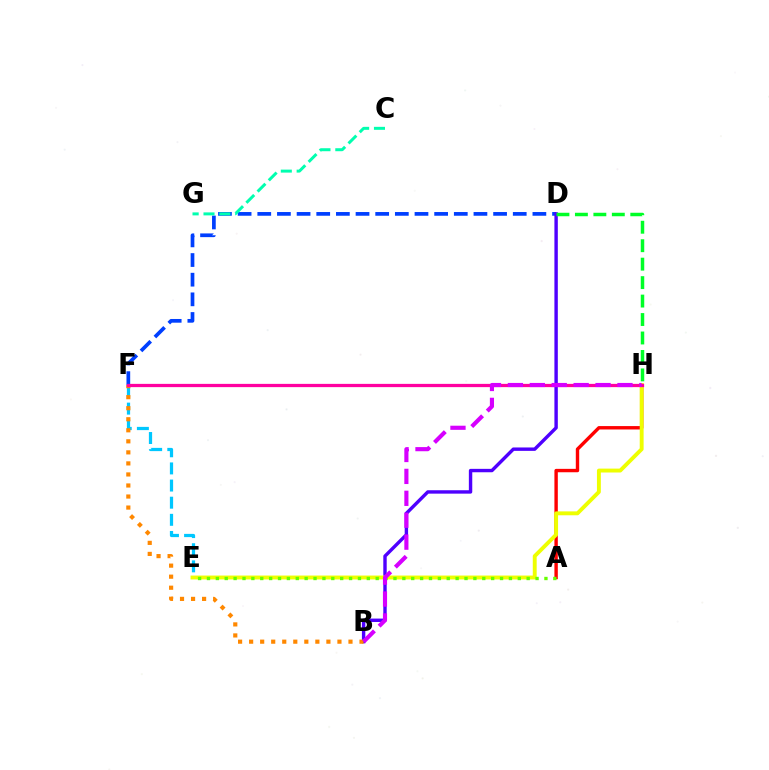{('E', 'F'): [{'color': '#00c7ff', 'line_style': 'dashed', 'thickness': 2.33}], ('D', 'F'): [{'color': '#003fff', 'line_style': 'dashed', 'thickness': 2.67}], ('A', 'H'): [{'color': '#ff0000', 'line_style': 'solid', 'thickness': 2.45}], ('B', 'D'): [{'color': '#4f00ff', 'line_style': 'solid', 'thickness': 2.45}], ('E', 'H'): [{'color': '#eeff00', 'line_style': 'solid', 'thickness': 2.81}], ('B', 'F'): [{'color': '#ff8800', 'line_style': 'dotted', 'thickness': 3.0}], ('A', 'E'): [{'color': '#66ff00', 'line_style': 'dotted', 'thickness': 2.41}], ('D', 'H'): [{'color': '#00ff27', 'line_style': 'dashed', 'thickness': 2.51}], ('C', 'G'): [{'color': '#00ffaf', 'line_style': 'dashed', 'thickness': 2.15}], ('F', 'H'): [{'color': '#ff00a0', 'line_style': 'solid', 'thickness': 2.34}], ('B', 'H'): [{'color': '#d600ff', 'line_style': 'dashed', 'thickness': 2.98}]}